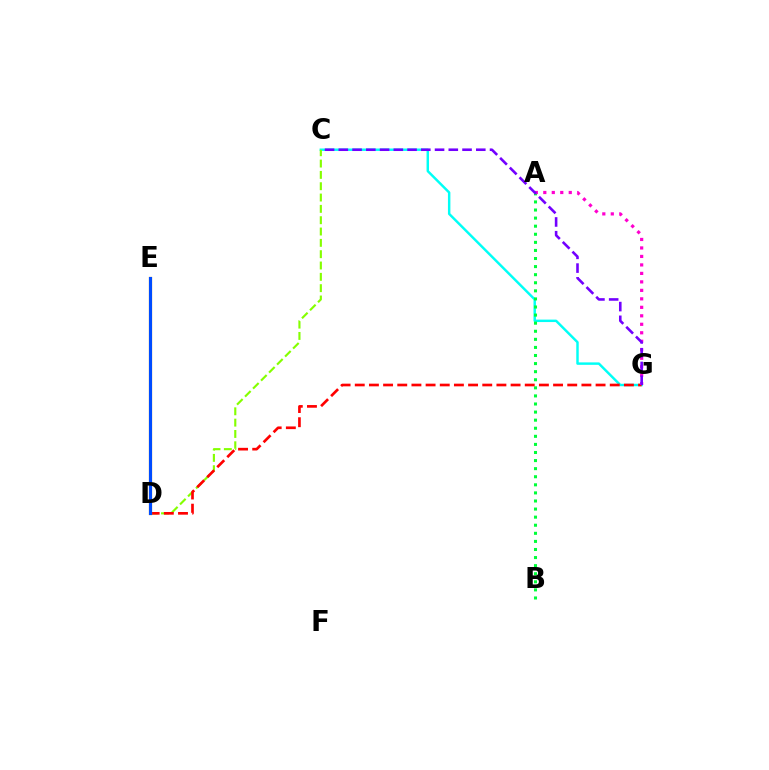{('C', 'G'): [{'color': '#00fff6', 'line_style': 'solid', 'thickness': 1.76}, {'color': '#7200ff', 'line_style': 'dashed', 'thickness': 1.87}], ('A', 'B'): [{'color': '#00ff39', 'line_style': 'dotted', 'thickness': 2.2}], ('C', 'D'): [{'color': '#84ff00', 'line_style': 'dashed', 'thickness': 1.54}], ('D', 'G'): [{'color': '#ff0000', 'line_style': 'dashed', 'thickness': 1.92}], ('A', 'G'): [{'color': '#ff00cf', 'line_style': 'dotted', 'thickness': 2.3}], ('D', 'E'): [{'color': '#ffbd00', 'line_style': 'solid', 'thickness': 2.32}, {'color': '#004bff', 'line_style': 'solid', 'thickness': 2.25}]}